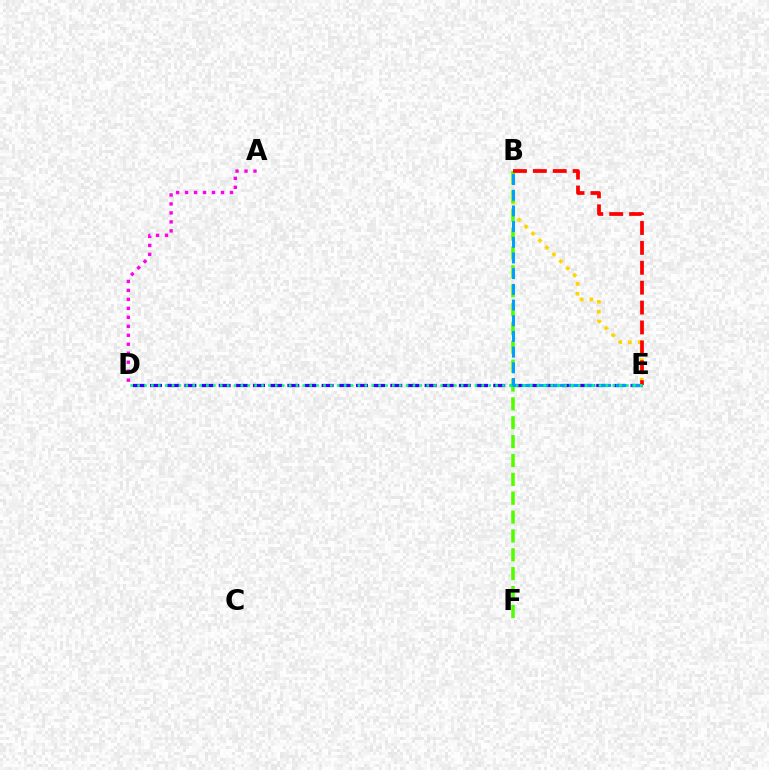{('B', 'E'): [{'color': '#ffd500', 'line_style': 'dotted', 'thickness': 2.67}, {'color': '#ff0000', 'line_style': 'dashed', 'thickness': 2.7}, {'color': '#009eff', 'line_style': 'dashed', 'thickness': 2.13}], ('A', 'D'): [{'color': '#ff00ed', 'line_style': 'dotted', 'thickness': 2.44}], ('D', 'E'): [{'color': '#3700ff', 'line_style': 'dashed', 'thickness': 2.33}, {'color': '#00ff86', 'line_style': 'dotted', 'thickness': 1.87}], ('B', 'F'): [{'color': '#4fff00', 'line_style': 'dashed', 'thickness': 2.56}]}